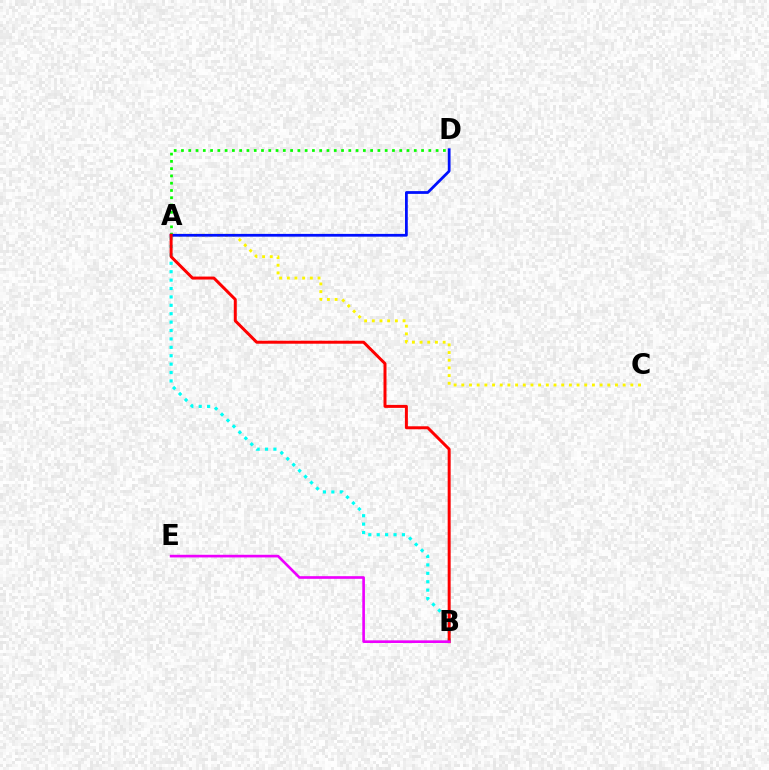{('A', 'C'): [{'color': '#fcf500', 'line_style': 'dotted', 'thickness': 2.09}], ('A', 'B'): [{'color': '#00fff6', 'line_style': 'dotted', 'thickness': 2.28}, {'color': '#ff0000', 'line_style': 'solid', 'thickness': 2.15}], ('A', 'D'): [{'color': '#08ff00', 'line_style': 'dotted', 'thickness': 1.98}, {'color': '#0010ff', 'line_style': 'solid', 'thickness': 1.99}], ('B', 'E'): [{'color': '#ee00ff', 'line_style': 'solid', 'thickness': 1.91}]}